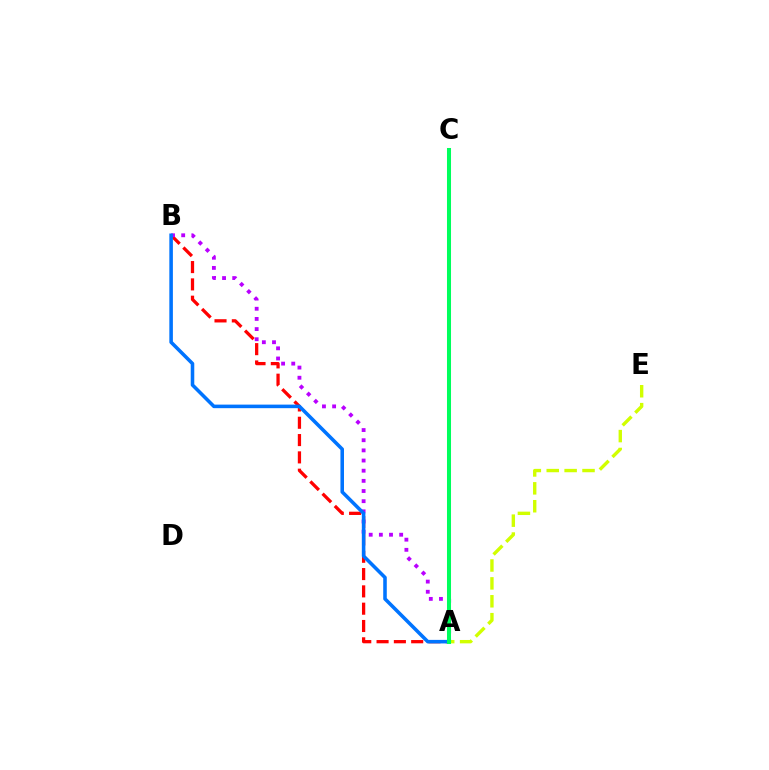{('A', 'E'): [{'color': '#d1ff00', 'line_style': 'dashed', 'thickness': 2.43}], ('A', 'B'): [{'color': '#ff0000', 'line_style': 'dashed', 'thickness': 2.35}, {'color': '#b900ff', 'line_style': 'dotted', 'thickness': 2.76}, {'color': '#0074ff', 'line_style': 'solid', 'thickness': 2.56}], ('A', 'C'): [{'color': '#00ff5c', 'line_style': 'solid', 'thickness': 2.9}]}